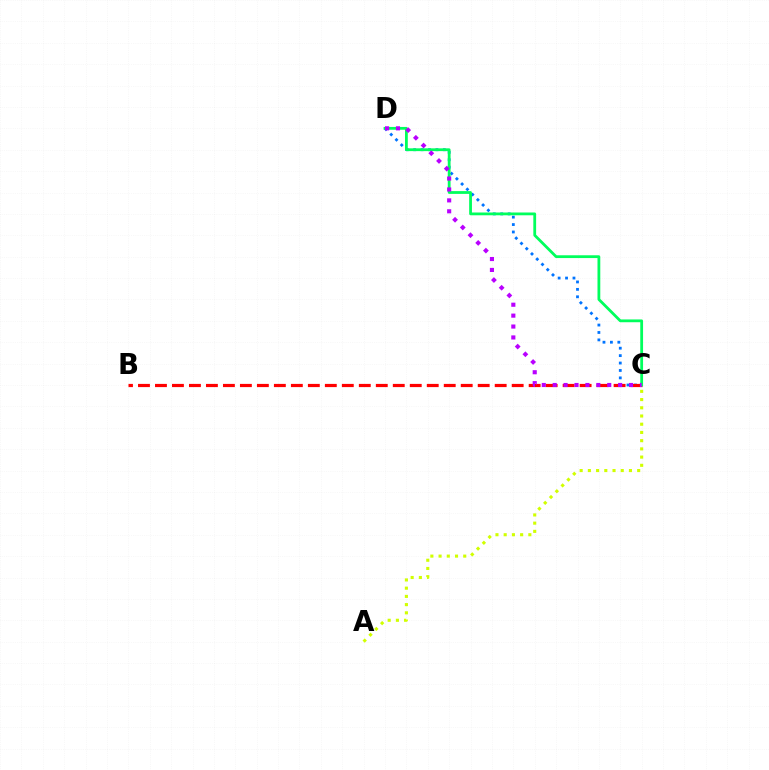{('C', 'D'): [{'color': '#0074ff', 'line_style': 'dotted', 'thickness': 2.02}, {'color': '#00ff5c', 'line_style': 'solid', 'thickness': 2.01}, {'color': '#b900ff', 'line_style': 'dotted', 'thickness': 2.96}], ('B', 'C'): [{'color': '#ff0000', 'line_style': 'dashed', 'thickness': 2.31}], ('A', 'C'): [{'color': '#d1ff00', 'line_style': 'dotted', 'thickness': 2.23}]}